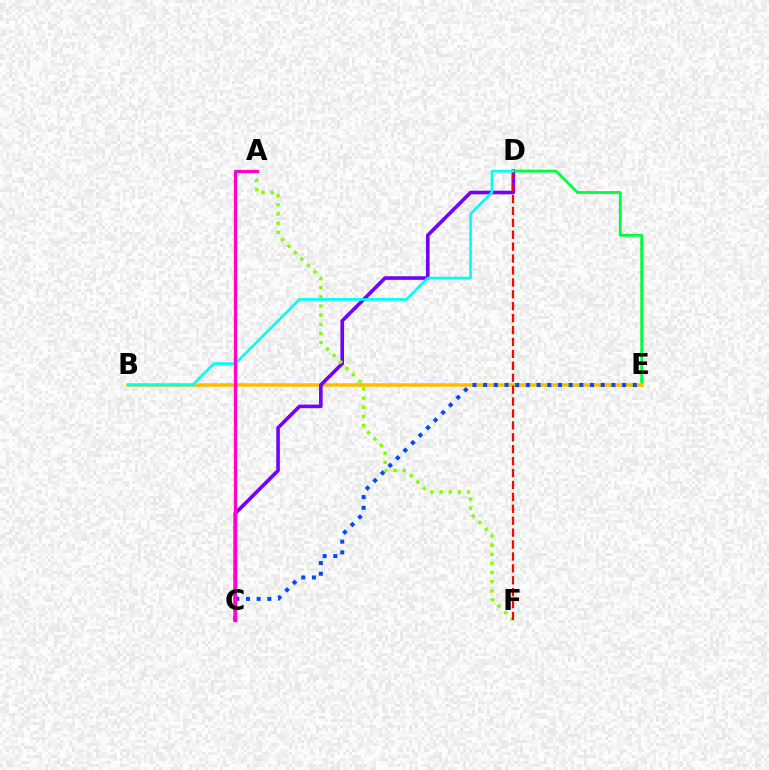{('D', 'E'): [{'color': '#00ff39', 'line_style': 'solid', 'thickness': 2.03}], ('B', 'E'): [{'color': '#ffbd00', 'line_style': 'solid', 'thickness': 2.54}], ('C', 'D'): [{'color': '#7200ff', 'line_style': 'solid', 'thickness': 2.6}], ('C', 'E'): [{'color': '#004bff', 'line_style': 'dotted', 'thickness': 2.9}], ('A', 'F'): [{'color': '#84ff00', 'line_style': 'dotted', 'thickness': 2.48}], ('D', 'F'): [{'color': '#ff0000', 'line_style': 'dashed', 'thickness': 1.62}], ('B', 'D'): [{'color': '#00fff6', 'line_style': 'solid', 'thickness': 1.9}], ('A', 'C'): [{'color': '#ff00cf', 'line_style': 'solid', 'thickness': 2.34}]}